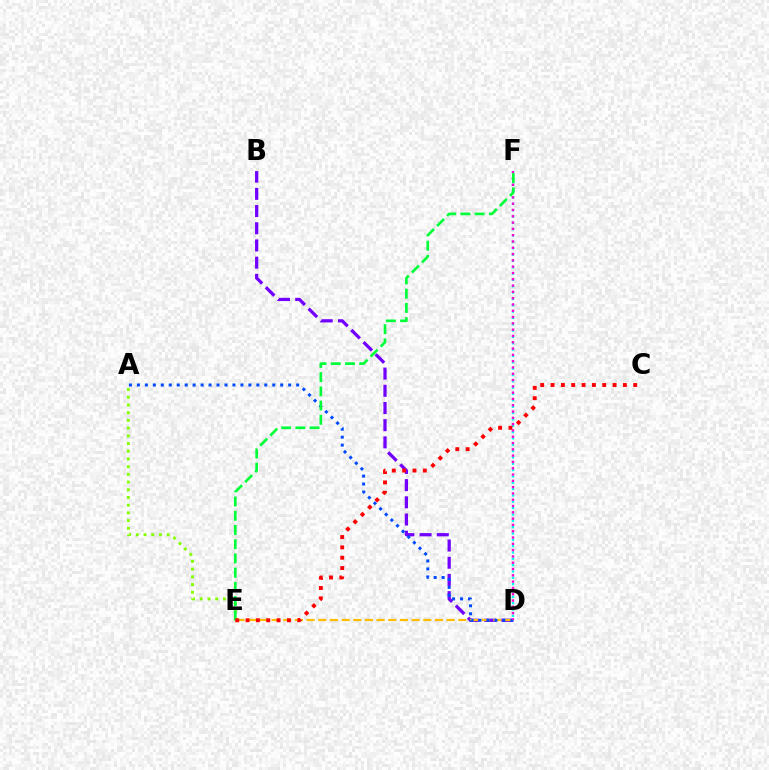{('B', 'D'): [{'color': '#7200ff', 'line_style': 'dashed', 'thickness': 2.34}], ('D', 'F'): [{'color': '#00fff6', 'line_style': 'dotted', 'thickness': 1.72}, {'color': '#ff00cf', 'line_style': 'dotted', 'thickness': 1.71}], ('D', 'E'): [{'color': '#ffbd00', 'line_style': 'dashed', 'thickness': 1.58}], ('A', 'D'): [{'color': '#004bff', 'line_style': 'dotted', 'thickness': 2.16}], ('A', 'E'): [{'color': '#84ff00', 'line_style': 'dotted', 'thickness': 2.09}], ('E', 'F'): [{'color': '#00ff39', 'line_style': 'dashed', 'thickness': 1.93}], ('C', 'E'): [{'color': '#ff0000', 'line_style': 'dotted', 'thickness': 2.81}]}